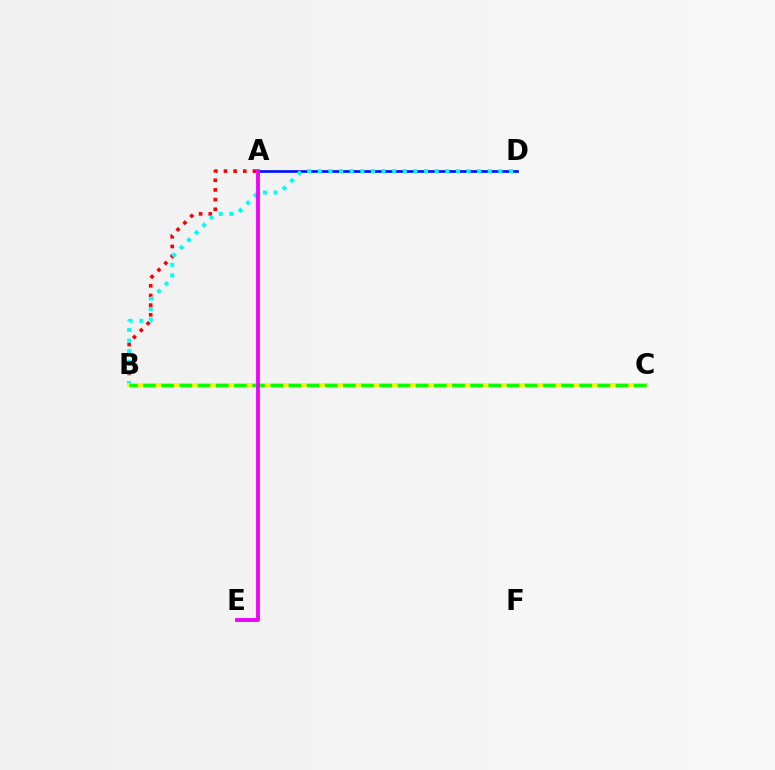{('A', 'D'): [{'color': '#0010ff', 'line_style': 'solid', 'thickness': 1.93}], ('A', 'B'): [{'color': '#ff0000', 'line_style': 'dotted', 'thickness': 2.63}], ('B', 'D'): [{'color': '#00fff6', 'line_style': 'dotted', 'thickness': 2.88}], ('B', 'C'): [{'color': '#fcf500', 'line_style': 'solid', 'thickness': 2.71}, {'color': '#08ff00', 'line_style': 'dashed', 'thickness': 2.47}], ('A', 'E'): [{'color': '#ee00ff', 'line_style': 'solid', 'thickness': 2.75}]}